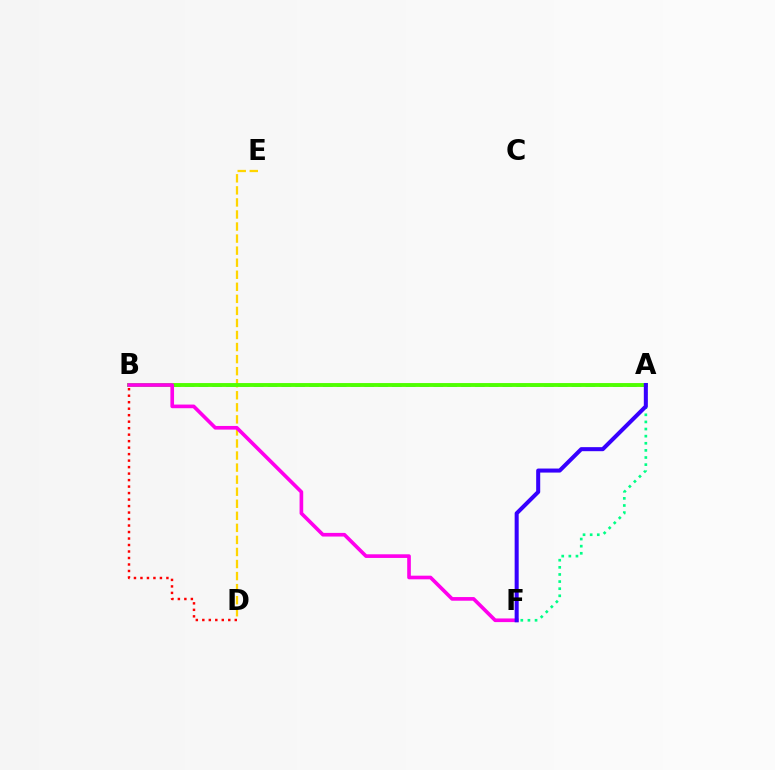{('A', 'B'): [{'color': '#009eff', 'line_style': 'dashed', 'thickness': 1.88}, {'color': '#4fff00', 'line_style': 'solid', 'thickness': 2.79}], ('A', 'F'): [{'color': '#00ff86', 'line_style': 'dotted', 'thickness': 1.93}, {'color': '#3700ff', 'line_style': 'solid', 'thickness': 2.91}], ('B', 'D'): [{'color': '#ff0000', 'line_style': 'dotted', 'thickness': 1.76}], ('D', 'E'): [{'color': '#ffd500', 'line_style': 'dashed', 'thickness': 1.64}], ('B', 'F'): [{'color': '#ff00ed', 'line_style': 'solid', 'thickness': 2.63}]}